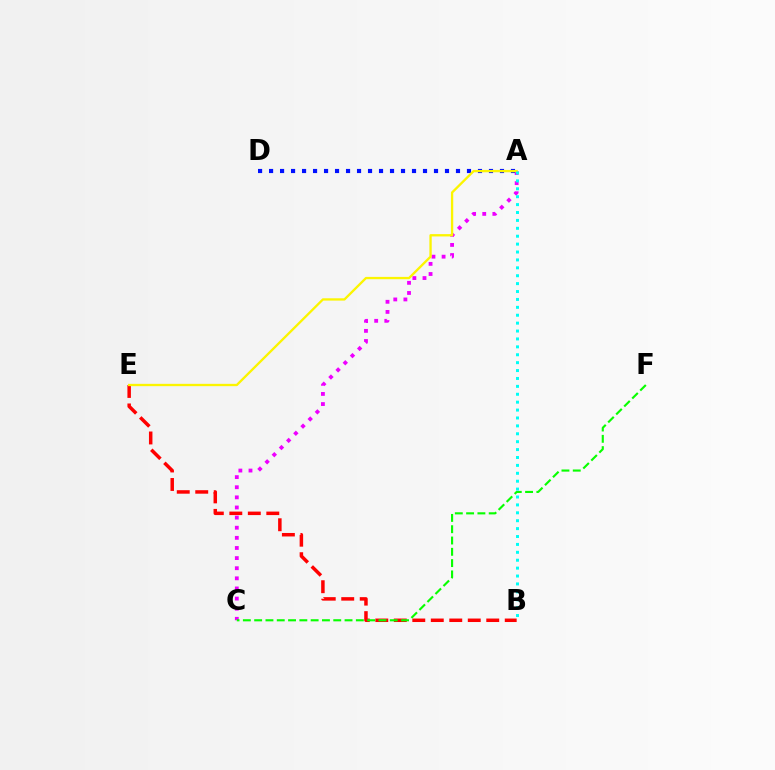{('B', 'E'): [{'color': '#ff0000', 'line_style': 'dashed', 'thickness': 2.51}], ('A', 'C'): [{'color': '#ee00ff', 'line_style': 'dotted', 'thickness': 2.75}], ('A', 'D'): [{'color': '#0010ff', 'line_style': 'dotted', 'thickness': 2.99}], ('C', 'F'): [{'color': '#08ff00', 'line_style': 'dashed', 'thickness': 1.53}], ('A', 'E'): [{'color': '#fcf500', 'line_style': 'solid', 'thickness': 1.67}], ('A', 'B'): [{'color': '#00fff6', 'line_style': 'dotted', 'thickness': 2.15}]}